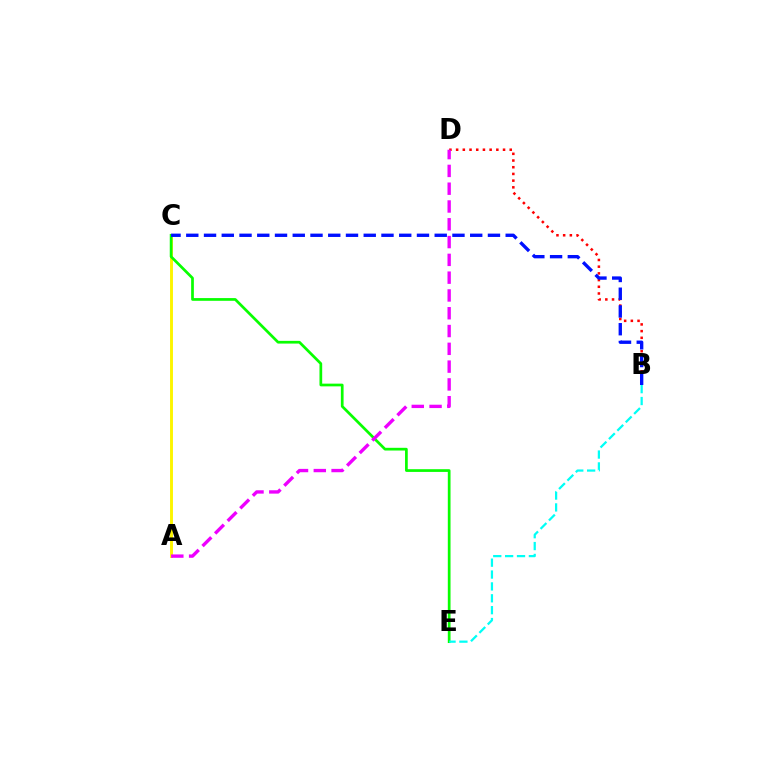{('B', 'D'): [{'color': '#ff0000', 'line_style': 'dotted', 'thickness': 1.82}], ('A', 'C'): [{'color': '#fcf500', 'line_style': 'solid', 'thickness': 2.1}], ('C', 'E'): [{'color': '#08ff00', 'line_style': 'solid', 'thickness': 1.96}], ('B', 'E'): [{'color': '#00fff6', 'line_style': 'dashed', 'thickness': 1.61}], ('A', 'D'): [{'color': '#ee00ff', 'line_style': 'dashed', 'thickness': 2.42}], ('B', 'C'): [{'color': '#0010ff', 'line_style': 'dashed', 'thickness': 2.41}]}